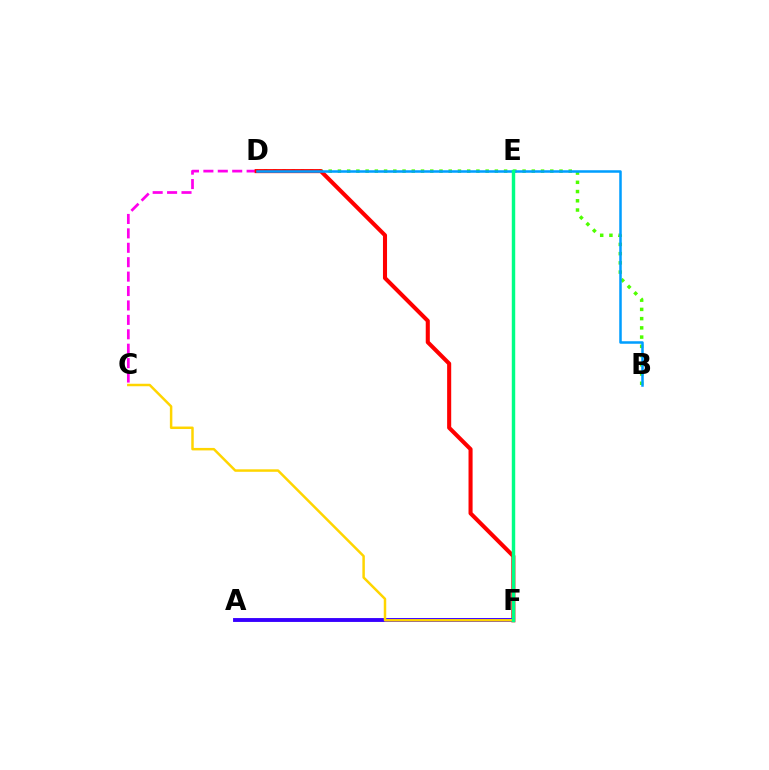{('C', 'D'): [{'color': '#ff00ed', 'line_style': 'dashed', 'thickness': 1.96}], ('B', 'D'): [{'color': '#4fff00', 'line_style': 'dotted', 'thickness': 2.51}, {'color': '#009eff', 'line_style': 'solid', 'thickness': 1.82}], ('D', 'F'): [{'color': '#ff0000', 'line_style': 'solid', 'thickness': 2.93}], ('A', 'F'): [{'color': '#3700ff', 'line_style': 'solid', 'thickness': 2.79}], ('C', 'F'): [{'color': '#ffd500', 'line_style': 'solid', 'thickness': 1.79}], ('E', 'F'): [{'color': '#00ff86', 'line_style': 'solid', 'thickness': 2.47}]}